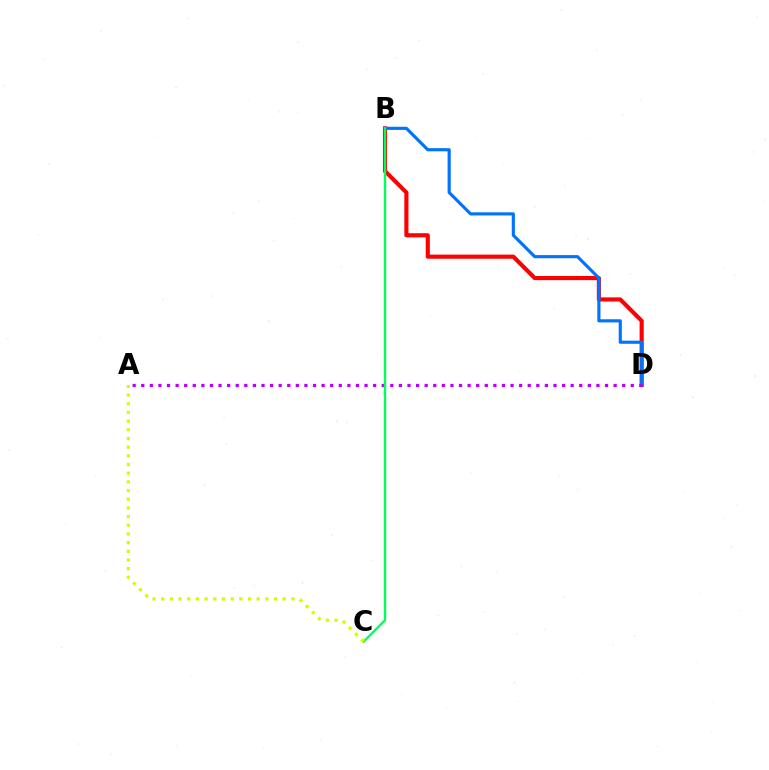{('B', 'D'): [{'color': '#ff0000', 'line_style': 'solid', 'thickness': 2.97}, {'color': '#0074ff', 'line_style': 'solid', 'thickness': 2.26}], ('A', 'D'): [{'color': '#b900ff', 'line_style': 'dotted', 'thickness': 2.33}], ('B', 'C'): [{'color': '#00ff5c', 'line_style': 'solid', 'thickness': 1.7}], ('A', 'C'): [{'color': '#d1ff00', 'line_style': 'dotted', 'thickness': 2.36}]}